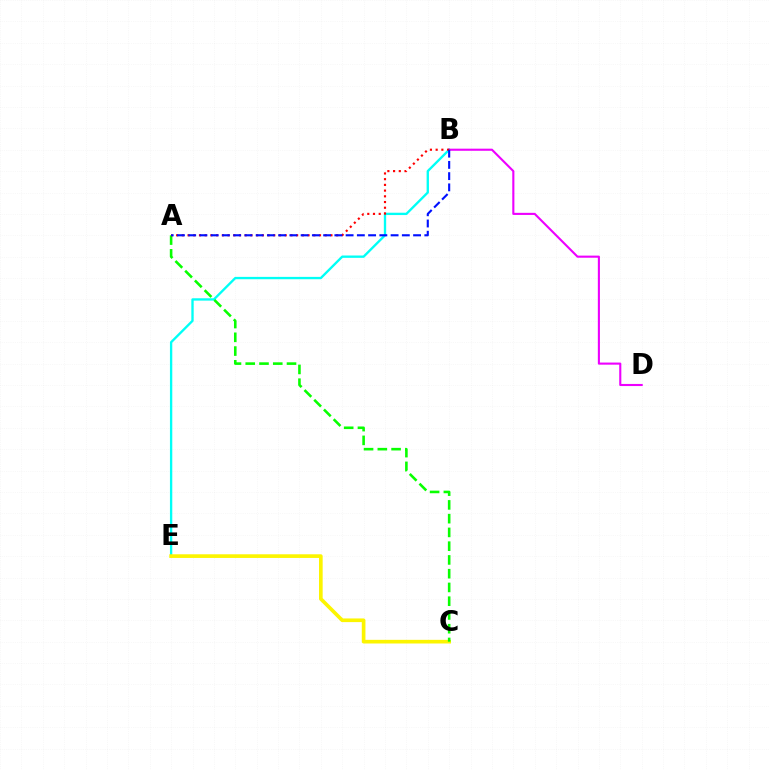{('B', 'E'): [{'color': '#00fff6', 'line_style': 'solid', 'thickness': 1.69}], ('C', 'E'): [{'color': '#fcf500', 'line_style': 'solid', 'thickness': 2.63}], ('A', 'C'): [{'color': '#08ff00', 'line_style': 'dashed', 'thickness': 1.87}], ('B', 'D'): [{'color': '#ee00ff', 'line_style': 'solid', 'thickness': 1.52}], ('A', 'B'): [{'color': '#ff0000', 'line_style': 'dotted', 'thickness': 1.55}, {'color': '#0010ff', 'line_style': 'dashed', 'thickness': 1.53}]}